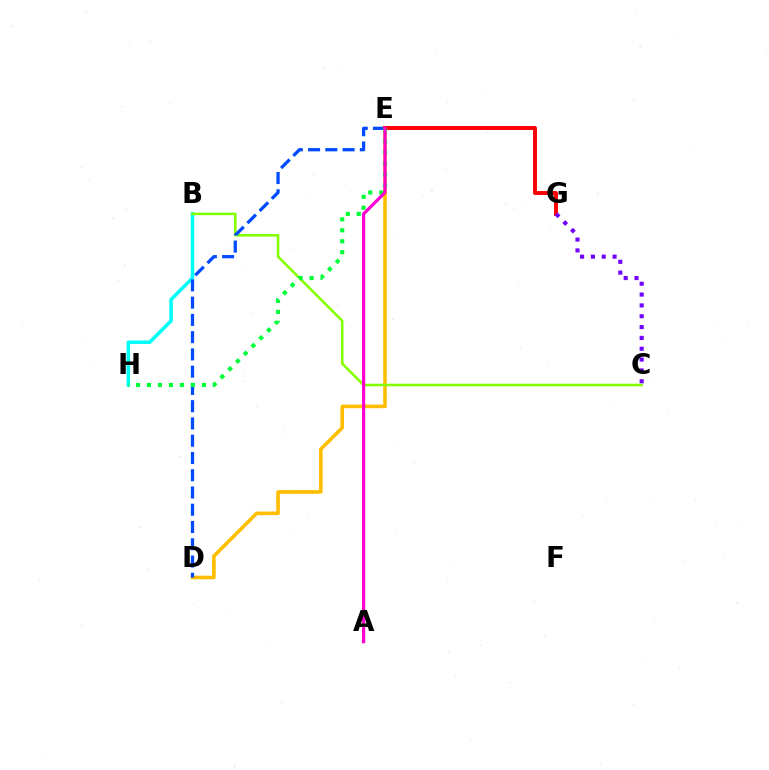{('D', 'E'): [{'color': '#ffbd00', 'line_style': 'solid', 'thickness': 2.59}, {'color': '#004bff', 'line_style': 'dashed', 'thickness': 2.34}], ('B', 'H'): [{'color': '#00fff6', 'line_style': 'solid', 'thickness': 2.54}], ('B', 'C'): [{'color': '#84ff00', 'line_style': 'solid', 'thickness': 1.85}], ('E', 'G'): [{'color': '#ff0000', 'line_style': 'solid', 'thickness': 2.83}], ('E', 'H'): [{'color': '#00ff39', 'line_style': 'dotted', 'thickness': 2.98}], ('C', 'G'): [{'color': '#7200ff', 'line_style': 'dotted', 'thickness': 2.94}], ('A', 'E'): [{'color': '#ff00cf', 'line_style': 'solid', 'thickness': 2.28}]}